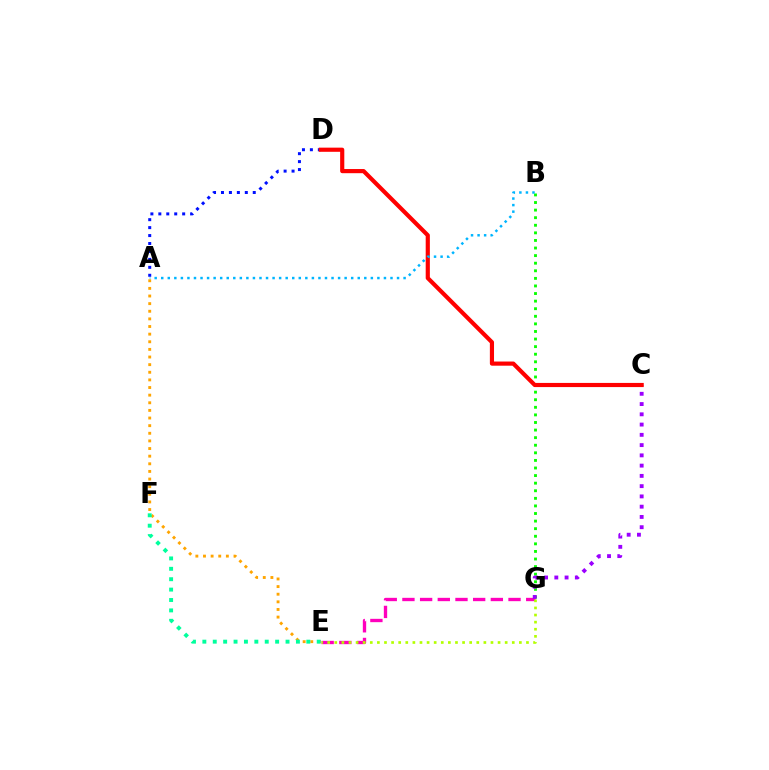{('B', 'G'): [{'color': '#08ff00', 'line_style': 'dotted', 'thickness': 2.06}], ('E', 'G'): [{'color': '#ff00bd', 'line_style': 'dashed', 'thickness': 2.4}, {'color': '#b3ff00', 'line_style': 'dotted', 'thickness': 1.93}], ('A', 'E'): [{'color': '#ffa500', 'line_style': 'dotted', 'thickness': 2.07}], ('C', 'G'): [{'color': '#9b00ff', 'line_style': 'dotted', 'thickness': 2.79}], ('A', 'D'): [{'color': '#0010ff', 'line_style': 'dotted', 'thickness': 2.16}], ('E', 'F'): [{'color': '#00ff9d', 'line_style': 'dotted', 'thickness': 2.82}], ('C', 'D'): [{'color': '#ff0000', 'line_style': 'solid', 'thickness': 2.99}], ('A', 'B'): [{'color': '#00b5ff', 'line_style': 'dotted', 'thickness': 1.78}]}